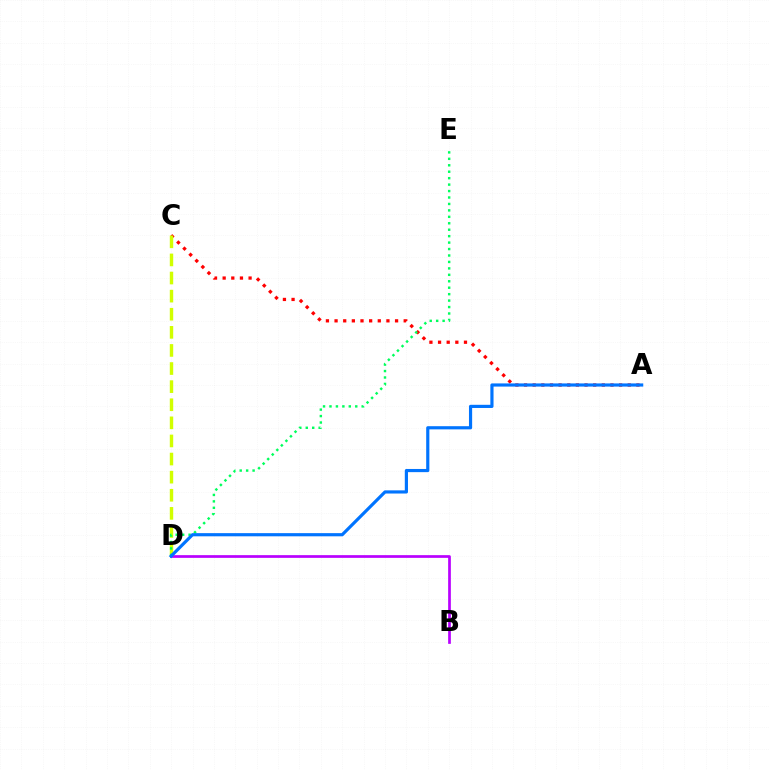{('A', 'C'): [{'color': '#ff0000', 'line_style': 'dotted', 'thickness': 2.35}], ('B', 'D'): [{'color': '#b900ff', 'line_style': 'solid', 'thickness': 1.95}], ('C', 'D'): [{'color': '#d1ff00', 'line_style': 'dashed', 'thickness': 2.46}], ('D', 'E'): [{'color': '#00ff5c', 'line_style': 'dotted', 'thickness': 1.75}], ('A', 'D'): [{'color': '#0074ff', 'line_style': 'solid', 'thickness': 2.28}]}